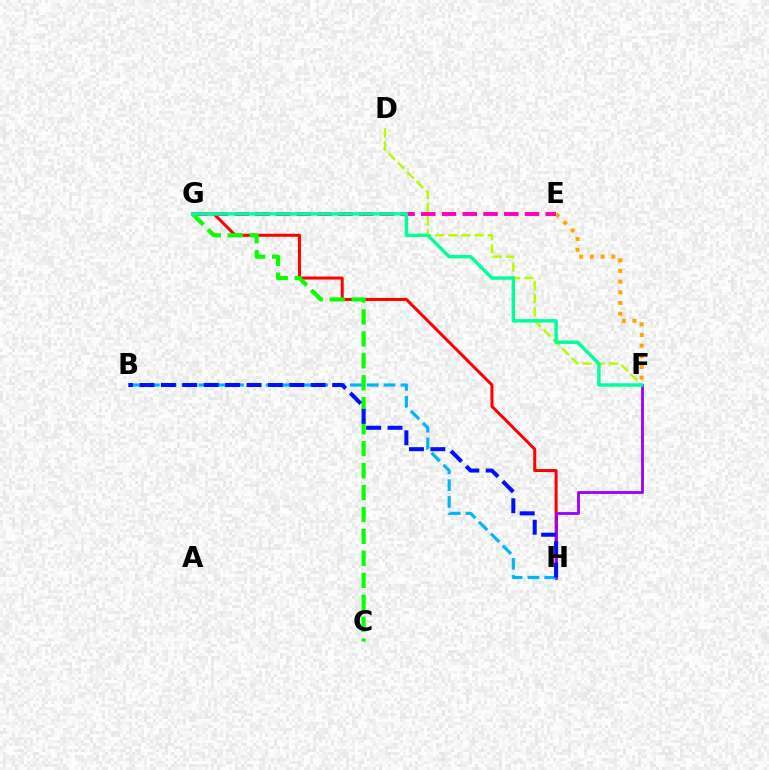{('E', 'F'): [{'color': '#ffa500', 'line_style': 'dotted', 'thickness': 2.9}], ('D', 'F'): [{'color': '#b3ff00', 'line_style': 'dashed', 'thickness': 1.79}], ('G', 'H'): [{'color': '#ff0000', 'line_style': 'solid', 'thickness': 2.17}], ('F', 'H'): [{'color': '#9b00ff', 'line_style': 'solid', 'thickness': 2.02}], ('E', 'G'): [{'color': '#ff00bd', 'line_style': 'dashed', 'thickness': 2.82}], ('C', 'G'): [{'color': '#08ff00', 'line_style': 'dashed', 'thickness': 2.98}], ('B', 'H'): [{'color': '#00b5ff', 'line_style': 'dashed', 'thickness': 2.29}, {'color': '#0010ff', 'line_style': 'dashed', 'thickness': 2.91}], ('F', 'G'): [{'color': '#00ff9d', 'line_style': 'solid', 'thickness': 2.47}]}